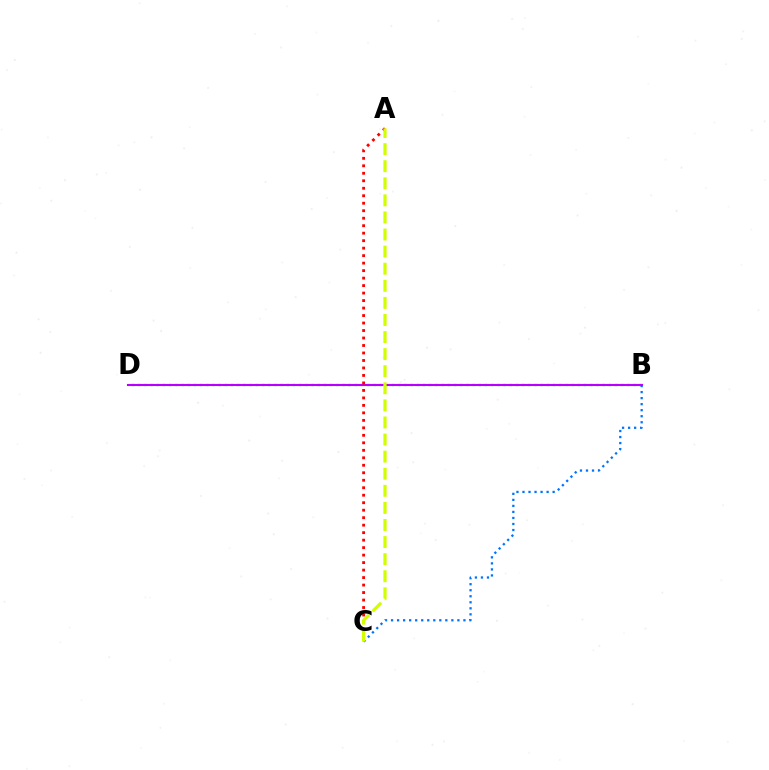{('B', 'D'): [{'color': '#00ff5c', 'line_style': 'dotted', 'thickness': 1.68}, {'color': '#b900ff', 'line_style': 'solid', 'thickness': 1.52}], ('B', 'C'): [{'color': '#0074ff', 'line_style': 'dotted', 'thickness': 1.64}], ('A', 'C'): [{'color': '#ff0000', 'line_style': 'dotted', 'thickness': 2.03}, {'color': '#d1ff00', 'line_style': 'dashed', 'thickness': 2.32}]}